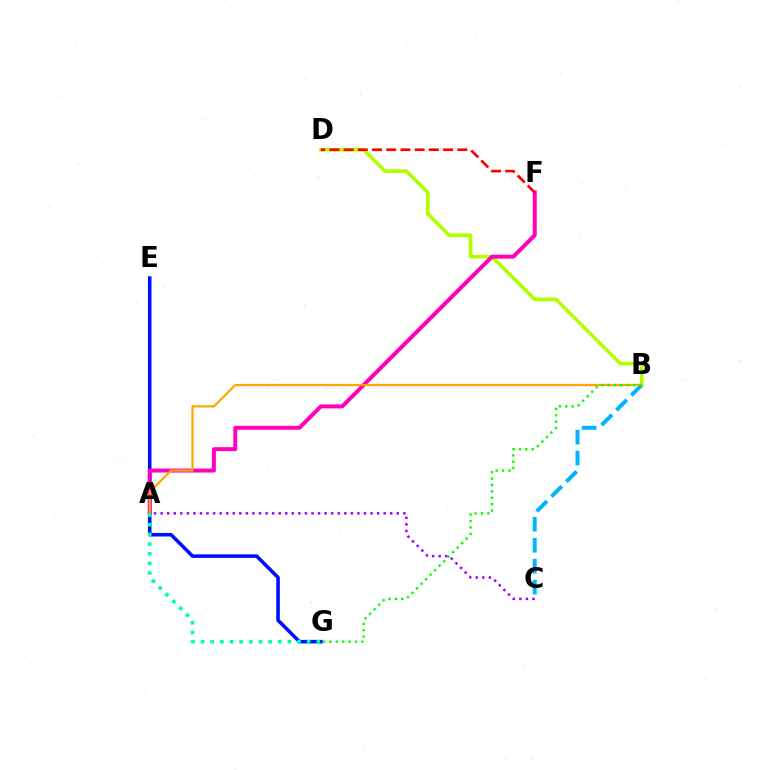{('B', 'D'): [{'color': '#b3ff00', 'line_style': 'solid', 'thickness': 2.67}], ('E', 'G'): [{'color': '#0010ff', 'line_style': 'solid', 'thickness': 2.57}], ('B', 'C'): [{'color': '#00b5ff', 'line_style': 'dashed', 'thickness': 2.85}], ('A', 'F'): [{'color': '#ff00bd', 'line_style': 'solid', 'thickness': 2.86}], ('A', 'B'): [{'color': '#ffa500', 'line_style': 'solid', 'thickness': 1.58}], ('D', 'F'): [{'color': '#ff0000', 'line_style': 'dashed', 'thickness': 1.93}], ('B', 'G'): [{'color': '#08ff00', 'line_style': 'dotted', 'thickness': 1.73}], ('A', 'G'): [{'color': '#00ff9d', 'line_style': 'dotted', 'thickness': 2.62}], ('A', 'C'): [{'color': '#9b00ff', 'line_style': 'dotted', 'thickness': 1.78}]}